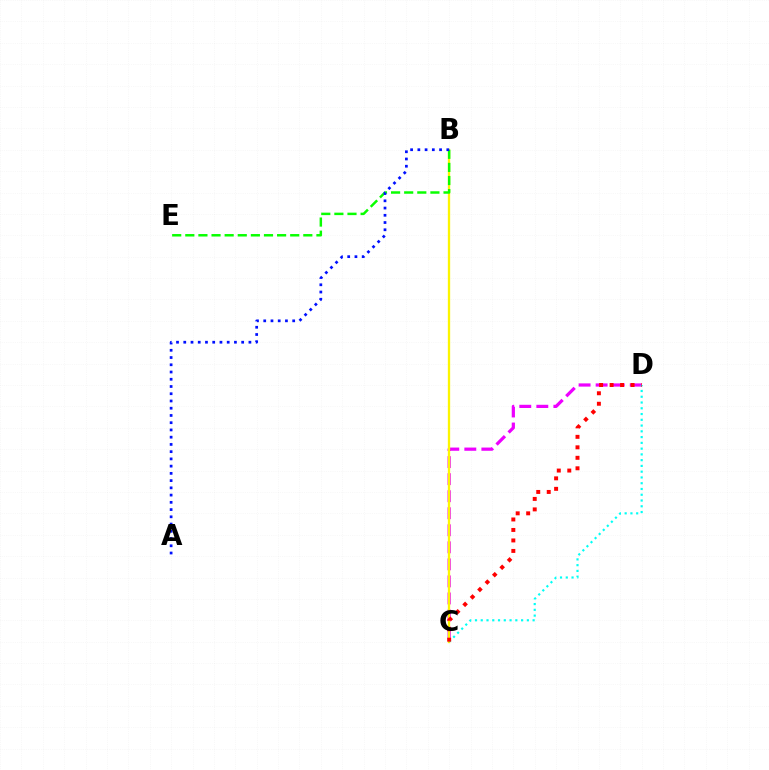{('C', 'D'): [{'color': '#ee00ff', 'line_style': 'dashed', 'thickness': 2.32}, {'color': '#00fff6', 'line_style': 'dotted', 'thickness': 1.57}, {'color': '#ff0000', 'line_style': 'dotted', 'thickness': 2.85}], ('B', 'C'): [{'color': '#fcf500', 'line_style': 'solid', 'thickness': 1.67}], ('B', 'E'): [{'color': '#08ff00', 'line_style': 'dashed', 'thickness': 1.78}], ('A', 'B'): [{'color': '#0010ff', 'line_style': 'dotted', 'thickness': 1.97}]}